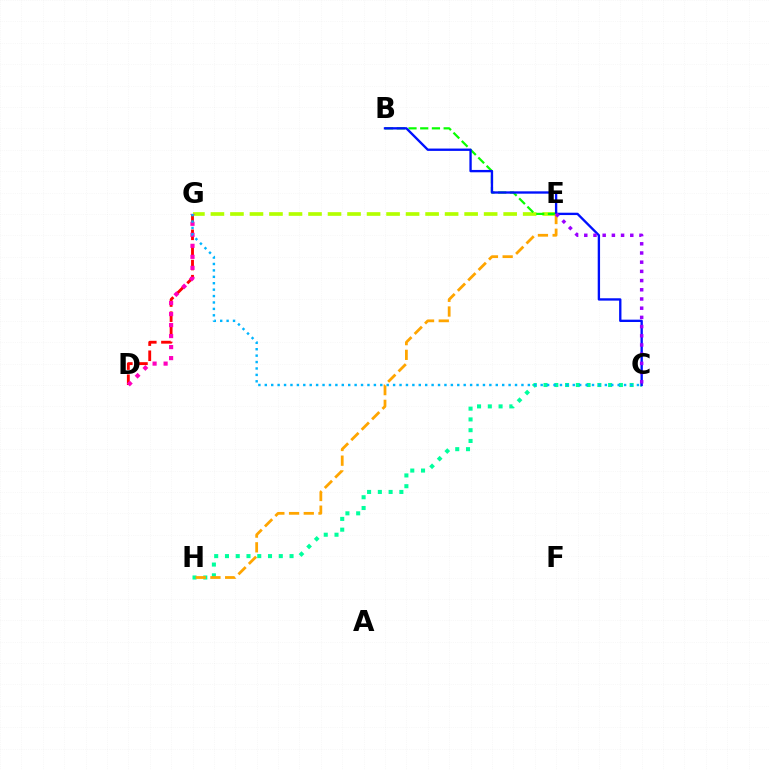{('E', 'G'): [{'color': '#b3ff00', 'line_style': 'dashed', 'thickness': 2.65}], ('C', 'H'): [{'color': '#00ff9d', 'line_style': 'dotted', 'thickness': 2.92}], ('B', 'E'): [{'color': '#08ff00', 'line_style': 'dashed', 'thickness': 1.59}], ('D', 'G'): [{'color': '#ff0000', 'line_style': 'dashed', 'thickness': 2.05}, {'color': '#ff00bd', 'line_style': 'dotted', 'thickness': 2.99}], ('B', 'C'): [{'color': '#0010ff', 'line_style': 'solid', 'thickness': 1.69}], ('E', 'H'): [{'color': '#ffa500', 'line_style': 'dashed', 'thickness': 2.0}], ('C', 'E'): [{'color': '#9b00ff', 'line_style': 'dotted', 'thickness': 2.5}], ('C', 'G'): [{'color': '#00b5ff', 'line_style': 'dotted', 'thickness': 1.74}]}